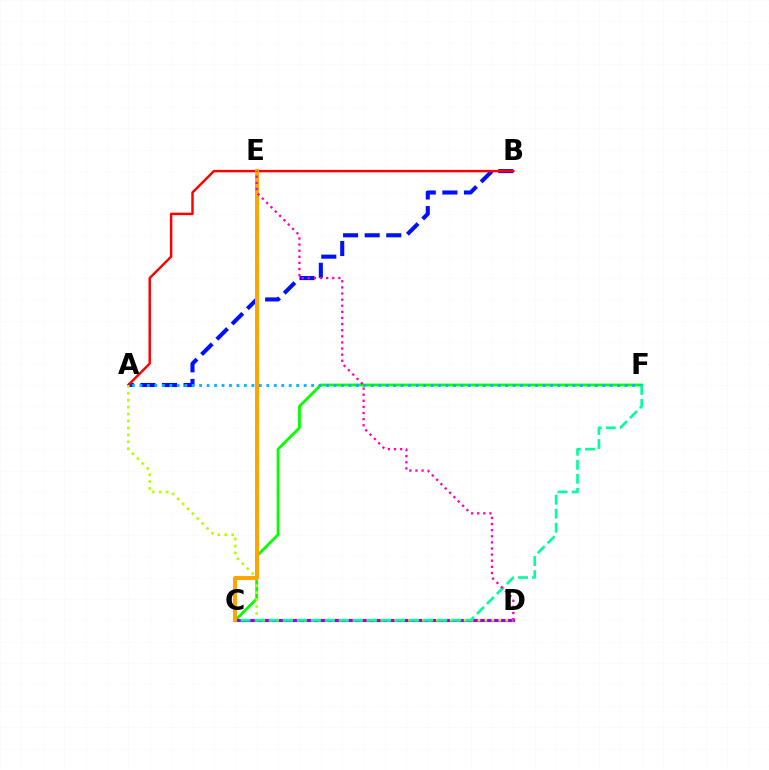{('A', 'B'): [{'color': '#0010ff', 'line_style': 'dashed', 'thickness': 2.93}, {'color': '#ff0000', 'line_style': 'solid', 'thickness': 1.76}], ('C', 'F'): [{'color': '#08ff00', 'line_style': 'solid', 'thickness': 2.04}, {'color': '#00ff9d', 'line_style': 'dashed', 'thickness': 1.91}], ('C', 'D'): [{'color': '#9b00ff', 'line_style': 'solid', 'thickness': 2.27}], ('A', 'D'): [{'color': '#b3ff00', 'line_style': 'dotted', 'thickness': 1.89}], ('C', 'E'): [{'color': '#ffa500', 'line_style': 'solid', 'thickness': 2.86}], ('A', 'F'): [{'color': '#00b5ff', 'line_style': 'dotted', 'thickness': 2.03}], ('D', 'E'): [{'color': '#ff00bd', 'line_style': 'dotted', 'thickness': 1.66}]}